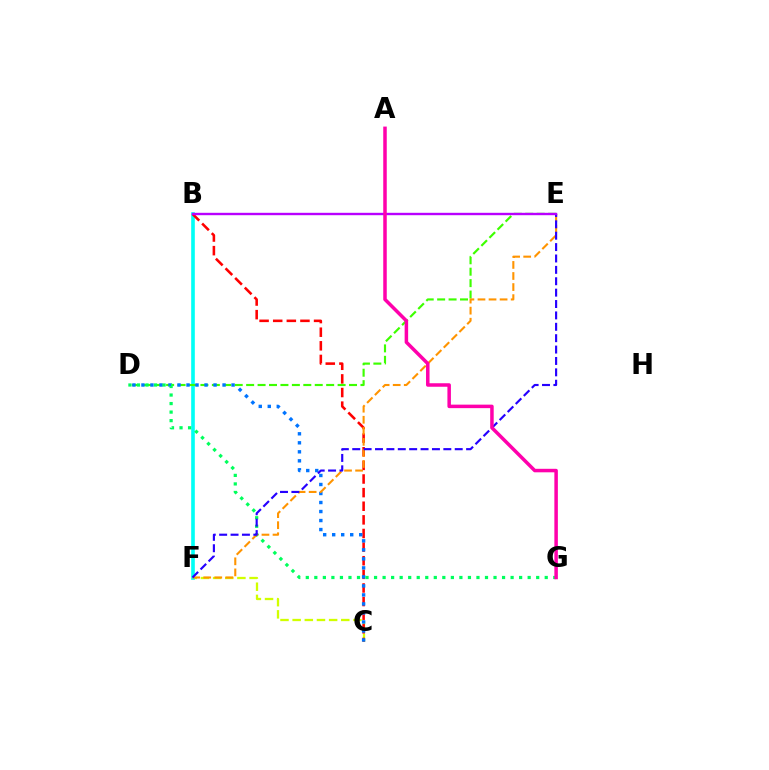{('C', 'F'): [{'color': '#d1ff00', 'line_style': 'dashed', 'thickness': 1.65}], ('B', 'F'): [{'color': '#00fff6', 'line_style': 'solid', 'thickness': 2.62}], ('B', 'C'): [{'color': '#ff0000', 'line_style': 'dashed', 'thickness': 1.85}], ('D', 'E'): [{'color': '#3dff00', 'line_style': 'dashed', 'thickness': 1.55}], ('C', 'D'): [{'color': '#0074ff', 'line_style': 'dotted', 'thickness': 2.45}], ('D', 'G'): [{'color': '#00ff5c', 'line_style': 'dotted', 'thickness': 2.32}], ('E', 'F'): [{'color': '#ff9400', 'line_style': 'dashed', 'thickness': 1.5}, {'color': '#2500ff', 'line_style': 'dashed', 'thickness': 1.55}], ('B', 'E'): [{'color': '#b900ff', 'line_style': 'solid', 'thickness': 1.72}], ('A', 'G'): [{'color': '#ff00ac', 'line_style': 'solid', 'thickness': 2.52}]}